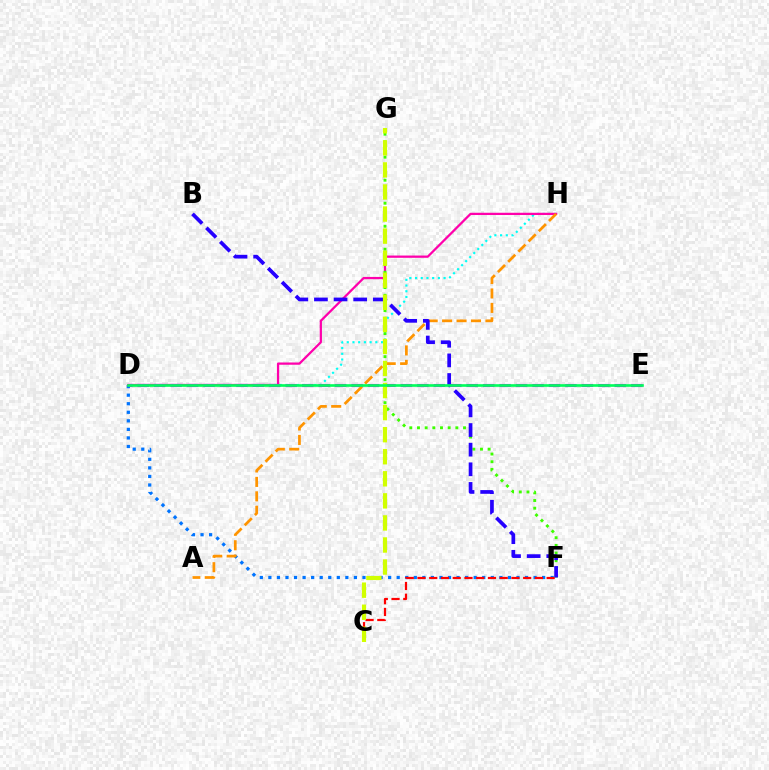{('D', 'H'): [{'color': '#00fff6', 'line_style': 'dotted', 'thickness': 1.55}, {'color': '#ff00ac', 'line_style': 'solid', 'thickness': 1.62}], ('D', 'F'): [{'color': '#0074ff', 'line_style': 'dotted', 'thickness': 2.32}], ('C', 'F'): [{'color': '#ff0000', 'line_style': 'dashed', 'thickness': 1.59}], ('F', 'G'): [{'color': '#3dff00', 'line_style': 'dotted', 'thickness': 2.08}], ('D', 'E'): [{'color': '#b900ff', 'line_style': 'dashed', 'thickness': 2.23}, {'color': '#00ff5c', 'line_style': 'solid', 'thickness': 1.9}], ('A', 'H'): [{'color': '#ff9400', 'line_style': 'dashed', 'thickness': 1.96}], ('B', 'F'): [{'color': '#2500ff', 'line_style': 'dashed', 'thickness': 2.67}], ('C', 'G'): [{'color': '#d1ff00', 'line_style': 'dashed', 'thickness': 3.0}]}